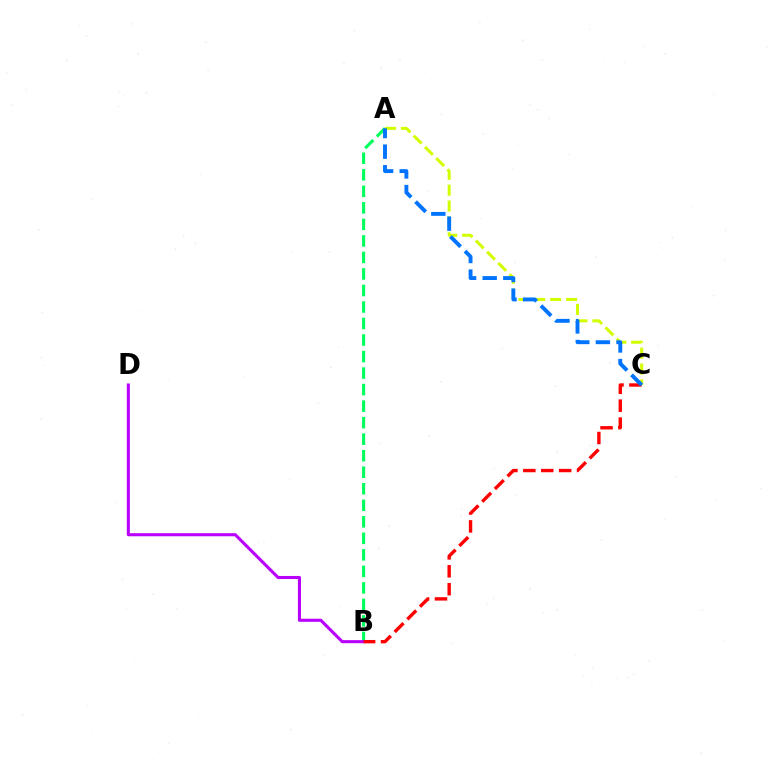{('A', 'B'): [{'color': '#00ff5c', 'line_style': 'dashed', 'thickness': 2.24}], ('A', 'C'): [{'color': '#d1ff00', 'line_style': 'dashed', 'thickness': 2.16}, {'color': '#0074ff', 'line_style': 'dashed', 'thickness': 2.8}], ('B', 'D'): [{'color': '#b900ff', 'line_style': 'solid', 'thickness': 2.21}], ('B', 'C'): [{'color': '#ff0000', 'line_style': 'dashed', 'thickness': 2.43}]}